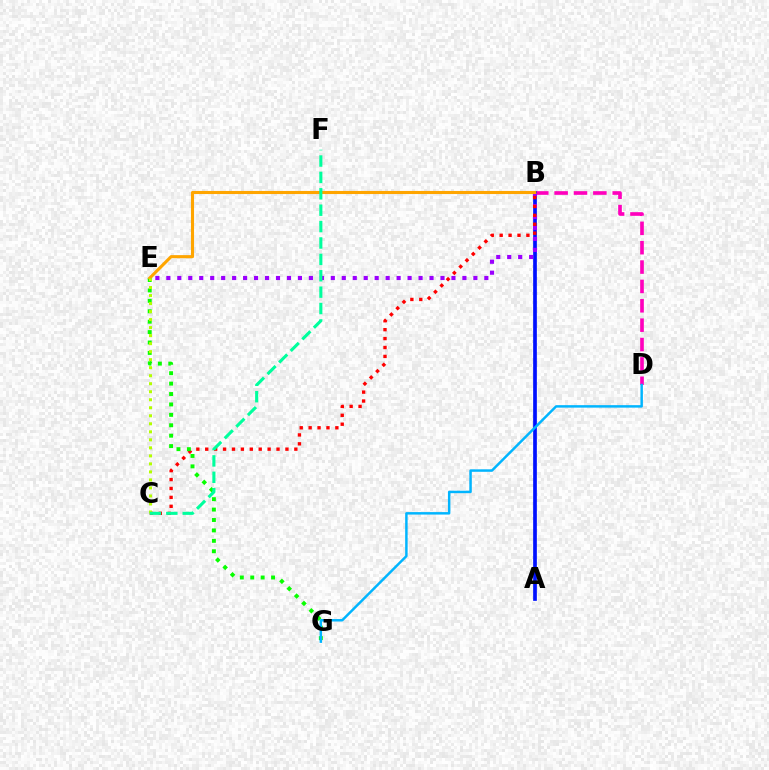{('B', 'D'): [{'color': '#ff00bd', 'line_style': 'dashed', 'thickness': 2.63}], ('A', 'B'): [{'color': '#0010ff', 'line_style': 'solid', 'thickness': 2.66}], ('B', 'E'): [{'color': '#9b00ff', 'line_style': 'dotted', 'thickness': 2.98}, {'color': '#ffa500', 'line_style': 'solid', 'thickness': 2.22}], ('B', 'C'): [{'color': '#ff0000', 'line_style': 'dotted', 'thickness': 2.42}], ('E', 'G'): [{'color': '#08ff00', 'line_style': 'dotted', 'thickness': 2.83}], ('D', 'G'): [{'color': '#00b5ff', 'line_style': 'solid', 'thickness': 1.78}], ('C', 'E'): [{'color': '#b3ff00', 'line_style': 'dotted', 'thickness': 2.18}], ('C', 'F'): [{'color': '#00ff9d', 'line_style': 'dashed', 'thickness': 2.23}]}